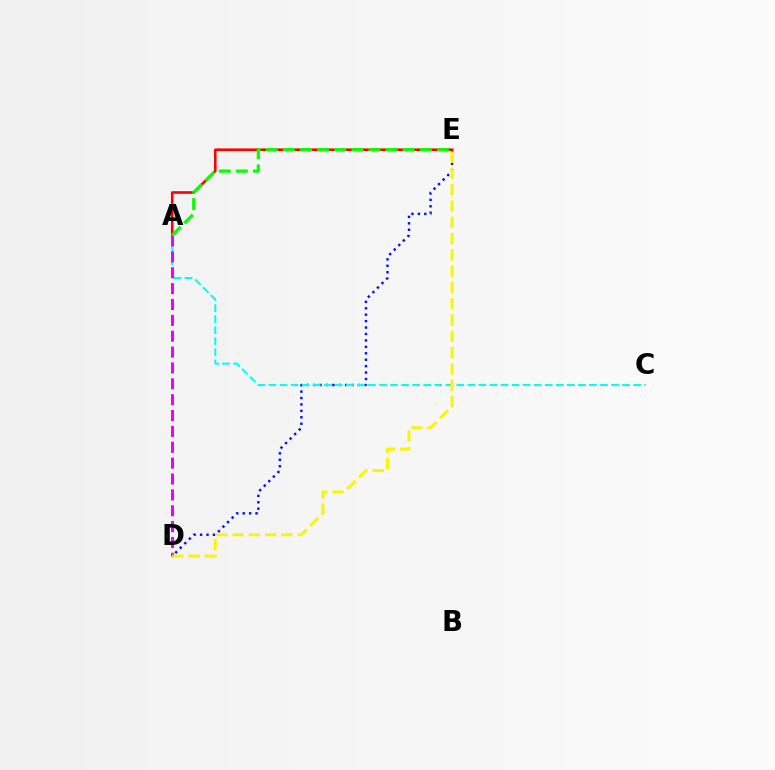{('D', 'E'): [{'color': '#0010ff', 'line_style': 'dotted', 'thickness': 1.75}, {'color': '#fcf500', 'line_style': 'dashed', 'thickness': 2.21}], ('A', 'E'): [{'color': '#ff0000', 'line_style': 'solid', 'thickness': 1.89}, {'color': '#08ff00', 'line_style': 'dashed', 'thickness': 2.33}], ('A', 'C'): [{'color': '#00fff6', 'line_style': 'dashed', 'thickness': 1.5}], ('A', 'D'): [{'color': '#ee00ff', 'line_style': 'dashed', 'thickness': 2.16}]}